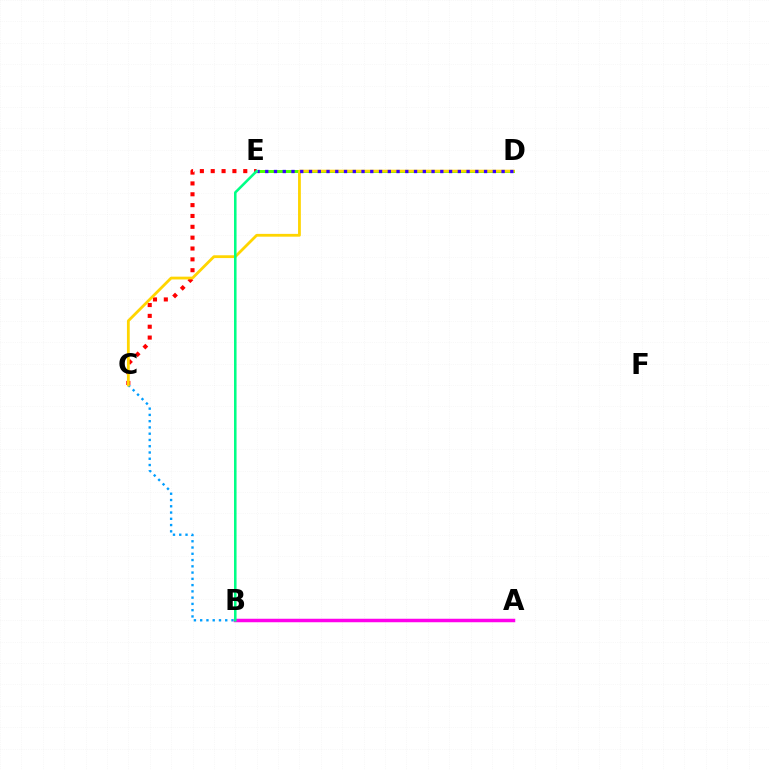{('A', 'C'): [{'color': '#009eff', 'line_style': 'dotted', 'thickness': 1.7}], ('C', 'E'): [{'color': '#ff0000', 'line_style': 'dotted', 'thickness': 2.95}], ('D', 'E'): [{'color': '#4fff00', 'line_style': 'solid', 'thickness': 2.14}, {'color': '#3700ff', 'line_style': 'dotted', 'thickness': 2.38}], ('C', 'D'): [{'color': '#ffd500', 'line_style': 'solid', 'thickness': 2.01}], ('A', 'B'): [{'color': '#ff00ed', 'line_style': 'solid', 'thickness': 2.52}], ('B', 'E'): [{'color': '#00ff86', 'line_style': 'solid', 'thickness': 1.84}]}